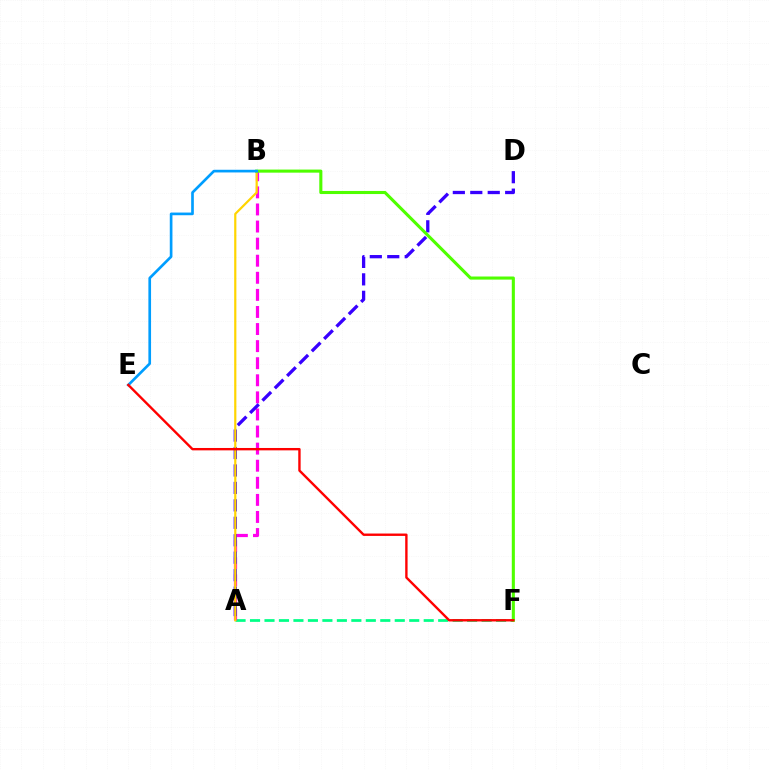{('A', 'F'): [{'color': '#00ff86', 'line_style': 'dashed', 'thickness': 1.97}], ('A', 'B'): [{'color': '#ff00ed', 'line_style': 'dashed', 'thickness': 2.32}, {'color': '#ffd500', 'line_style': 'solid', 'thickness': 1.59}], ('A', 'D'): [{'color': '#3700ff', 'line_style': 'dashed', 'thickness': 2.37}], ('B', 'F'): [{'color': '#4fff00', 'line_style': 'solid', 'thickness': 2.22}], ('B', 'E'): [{'color': '#009eff', 'line_style': 'solid', 'thickness': 1.92}], ('E', 'F'): [{'color': '#ff0000', 'line_style': 'solid', 'thickness': 1.71}]}